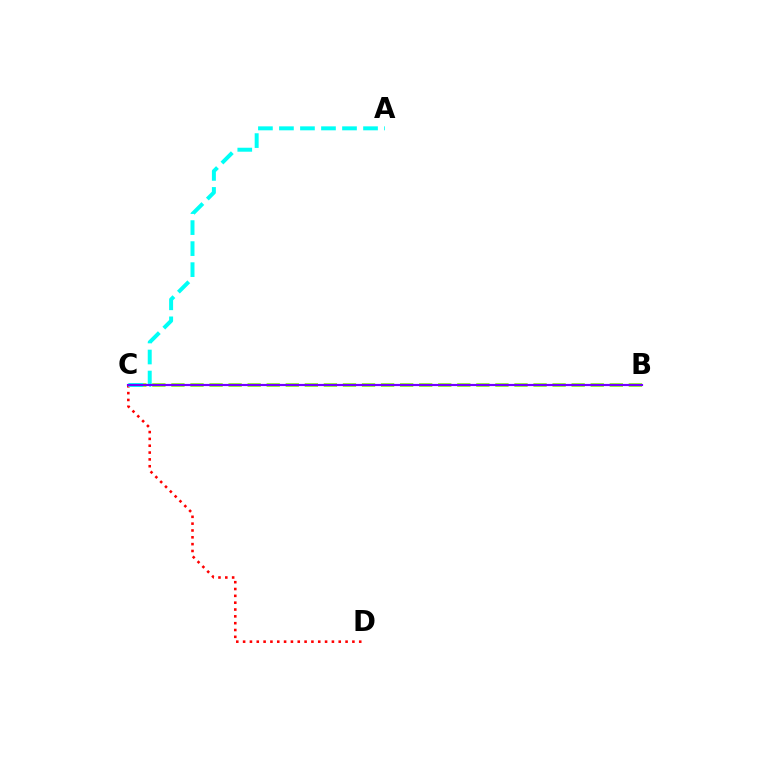{('B', 'C'): [{'color': '#84ff00', 'line_style': 'dashed', 'thickness': 2.59}, {'color': '#7200ff', 'line_style': 'solid', 'thickness': 1.56}], ('C', 'D'): [{'color': '#ff0000', 'line_style': 'dotted', 'thickness': 1.86}], ('A', 'C'): [{'color': '#00fff6', 'line_style': 'dashed', 'thickness': 2.86}]}